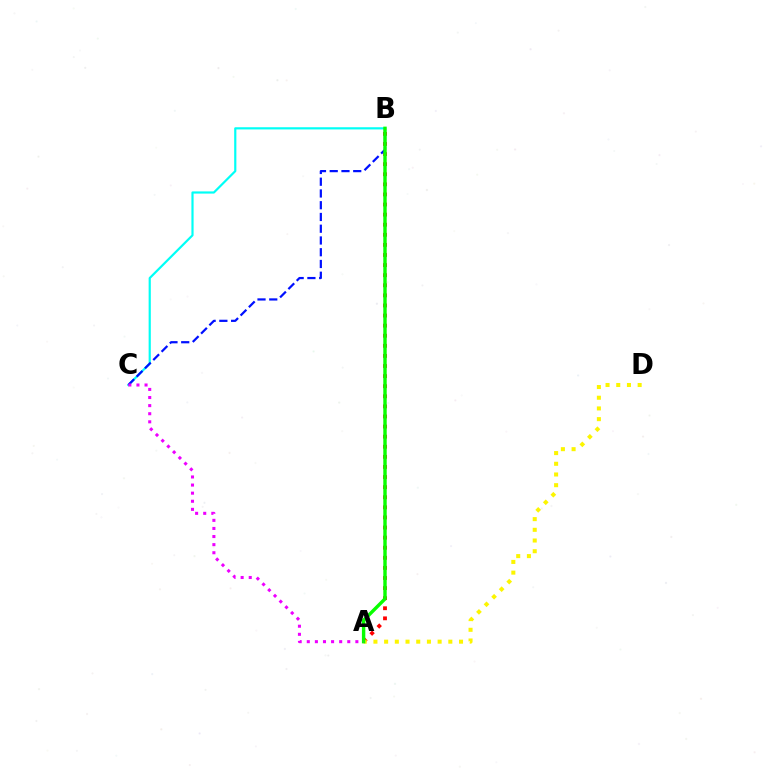{('B', 'C'): [{'color': '#00fff6', 'line_style': 'solid', 'thickness': 1.58}, {'color': '#0010ff', 'line_style': 'dashed', 'thickness': 1.6}], ('A', 'B'): [{'color': '#ff0000', 'line_style': 'dotted', 'thickness': 2.74}, {'color': '#08ff00', 'line_style': 'solid', 'thickness': 2.45}], ('A', 'D'): [{'color': '#fcf500', 'line_style': 'dotted', 'thickness': 2.91}], ('A', 'C'): [{'color': '#ee00ff', 'line_style': 'dotted', 'thickness': 2.2}]}